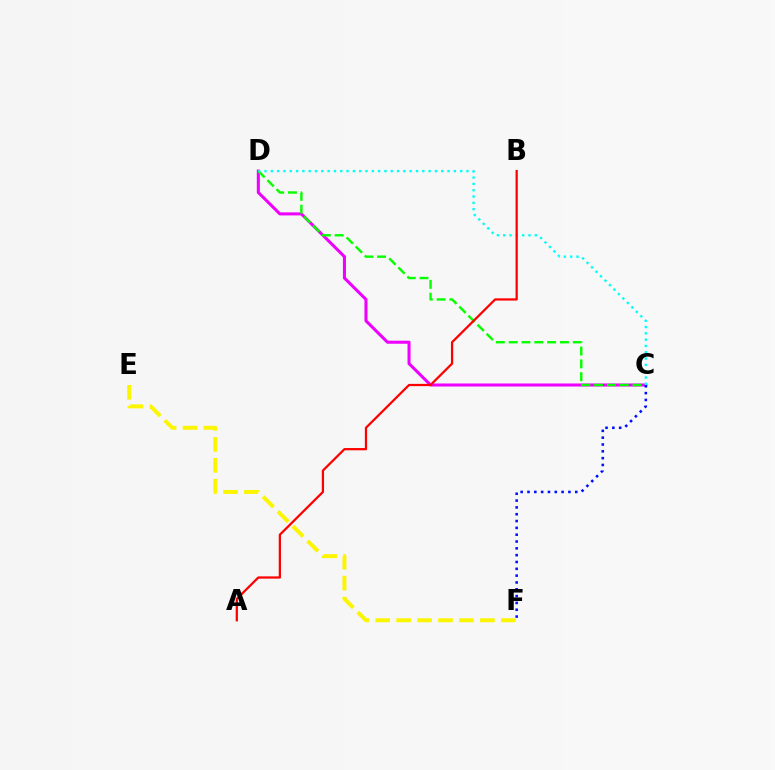{('C', 'D'): [{'color': '#ee00ff', 'line_style': 'solid', 'thickness': 2.19}, {'color': '#08ff00', 'line_style': 'dashed', 'thickness': 1.74}, {'color': '#00fff6', 'line_style': 'dotted', 'thickness': 1.71}], ('E', 'F'): [{'color': '#fcf500', 'line_style': 'dashed', 'thickness': 2.84}], ('C', 'F'): [{'color': '#0010ff', 'line_style': 'dotted', 'thickness': 1.85}], ('A', 'B'): [{'color': '#ff0000', 'line_style': 'solid', 'thickness': 1.62}]}